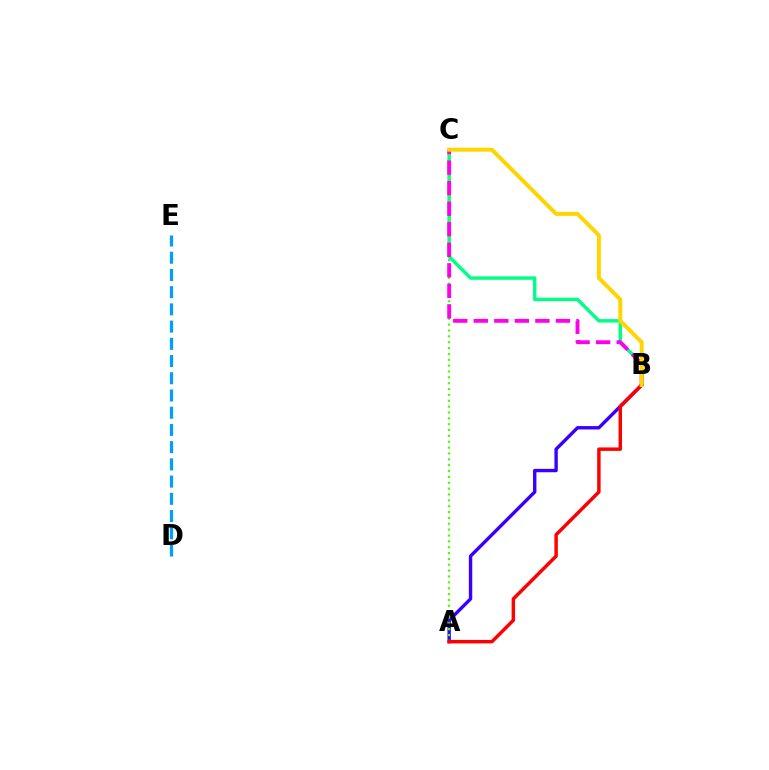{('B', 'C'): [{'color': '#00ff86', 'line_style': 'solid', 'thickness': 2.49}, {'color': '#ff00ed', 'line_style': 'dashed', 'thickness': 2.79}, {'color': '#ffd500', 'line_style': 'solid', 'thickness': 2.85}], ('A', 'B'): [{'color': '#3700ff', 'line_style': 'solid', 'thickness': 2.44}, {'color': '#ff0000', 'line_style': 'solid', 'thickness': 2.48}], ('A', 'C'): [{'color': '#4fff00', 'line_style': 'dotted', 'thickness': 1.59}], ('D', 'E'): [{'color': '#009eff', 'line_style': 'dashed', 'thickness': 2.34}]}